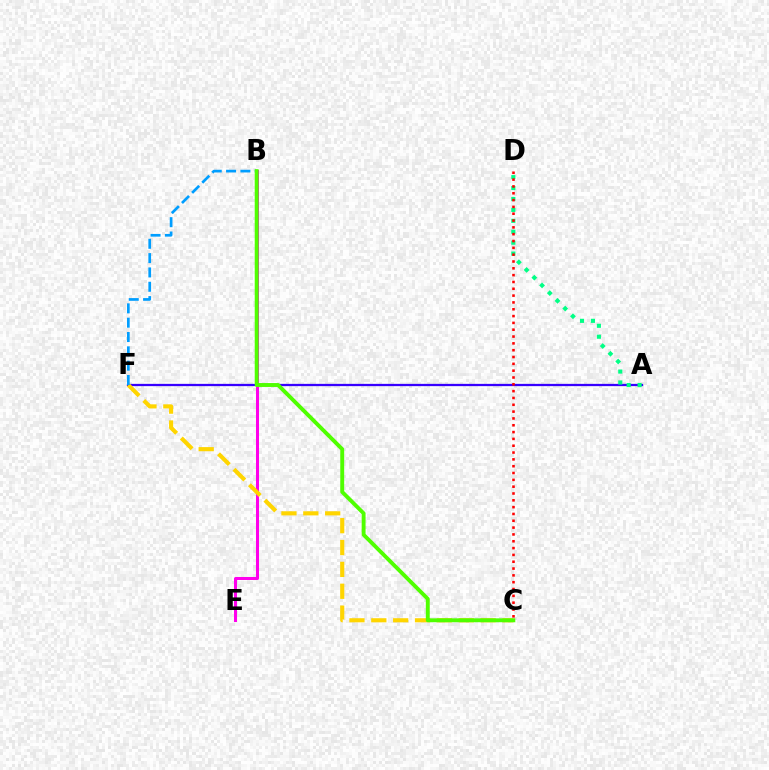{('A', 'F'): [{'color': '#3700ff', 'line_style': 'solid', 'thickness': 1.64}], ('A', 'D'): [{'color': '#00ff86', 'line_style': 'dotted', 'thickness': 2.97}], ('B', 'E'): [{'color': '#ff00ed', 'line_style': 'solid', 'thickness': 2.17}], ('C', 'F'): [{'color': '#ffd500', 'line_style': 'dashed', 'thickness': 2.97}], ('C', 'D'): [{'color': '#ff0000', 'line_style': 'dotted', 'thickness': 1.85}], ('B', 'F'): [{'color': '#009eff', 'line_style': 'dashed', 'thickness': 1.95}], ('B', 'C'): [{'color': '#4fff00', 'line_style': 'solid', 'thickness': 2.81}]}